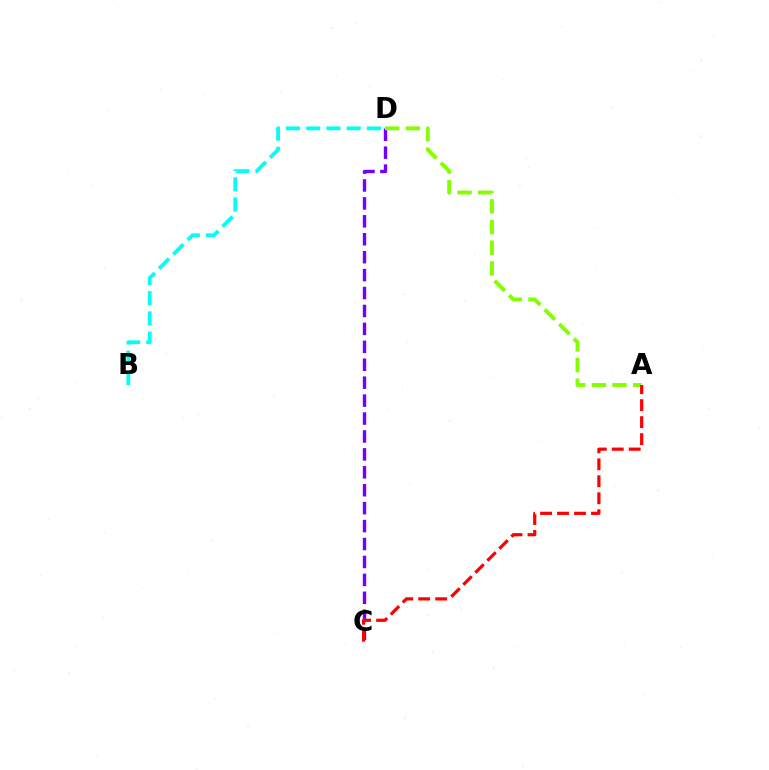{('B', 'D'): [{'color': '#00fff6', 'line_style': 'dashed', 'thickness': 2.75}], ('C', 'D'): [{'color': '#7200ff', 'line_style': 'dashed', 'thickness': 2.44}], ('A', 'D'): [{'color': '#84ff00', 'line_style': 'dashed', 'thickness': 2.81}], ('A', 'C'): [{'color': '#ff0000', 'line_style': 'dashed', 'thickness': 2.31}]}